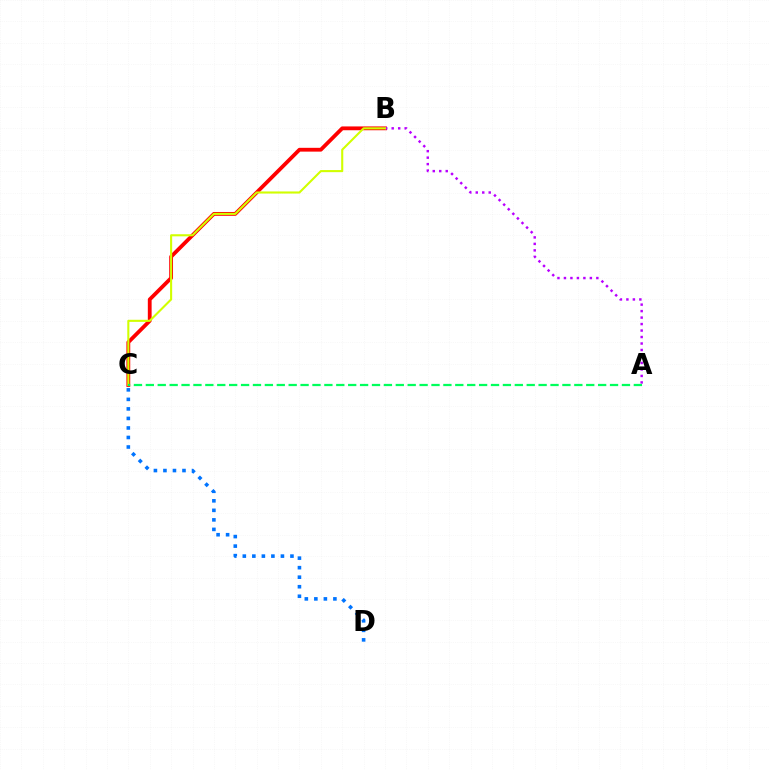{('B', 'C'): [{'color': '#ff0000', 'line_style': 'solid', 'thickness': 2.74}, {'color': '#d1ff00', 'line_style': 'solid', 'thickness': 1.51}], ('C', 'D'): [{'color': '#0074ff', 'line_style': 'dotted', 'thickness': 2.59}], ('A', 'B'): [{'color': '#b900ff', 'line_style': 'dotted', 'thickness': 1.76}], ('A', 'C'): [{'color': '#00ff5c', 'line_style': 'dashed', 'thickness': 1.62}]}